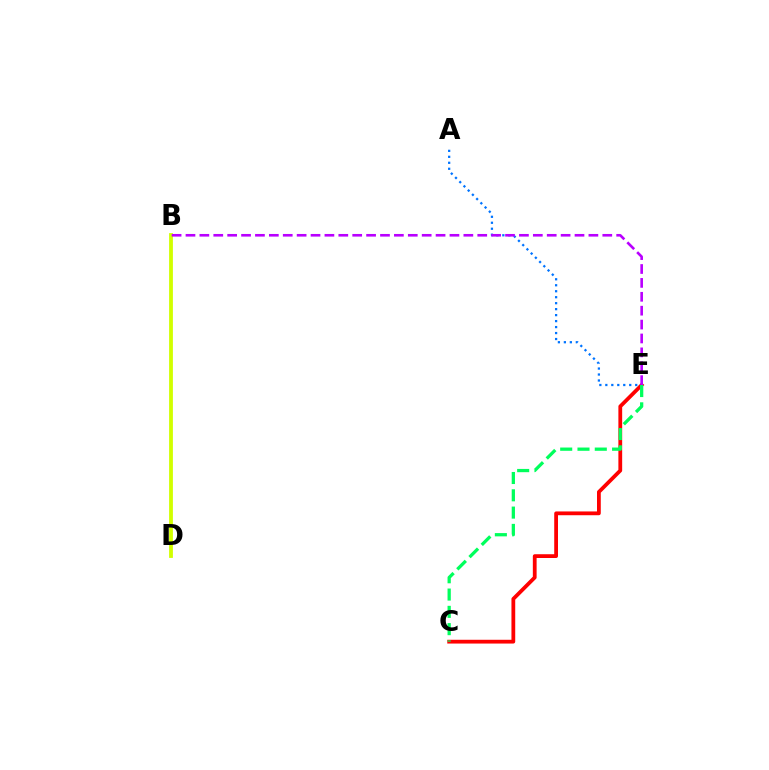{('A', 'E'): [{'color': '#0074ff', 'line_style': 'dotted', 'thickness': 1.62}], ('C', 'E'): [{'color': '#ff0000', 'line_style': 'solid', 'thickness': 2.72}, {'color': '#00ff5c', 'line_style': 'dashed', 'thickness': 2.35}], ('B', 'D'): [{'color': '#d1ff00', 'line_style': 'solid', 'thickness': 2.74}], ('B', 'E'): [{'color': '#b900ff', 'line_style': 'dashed', 'thickness': 1.89}]}